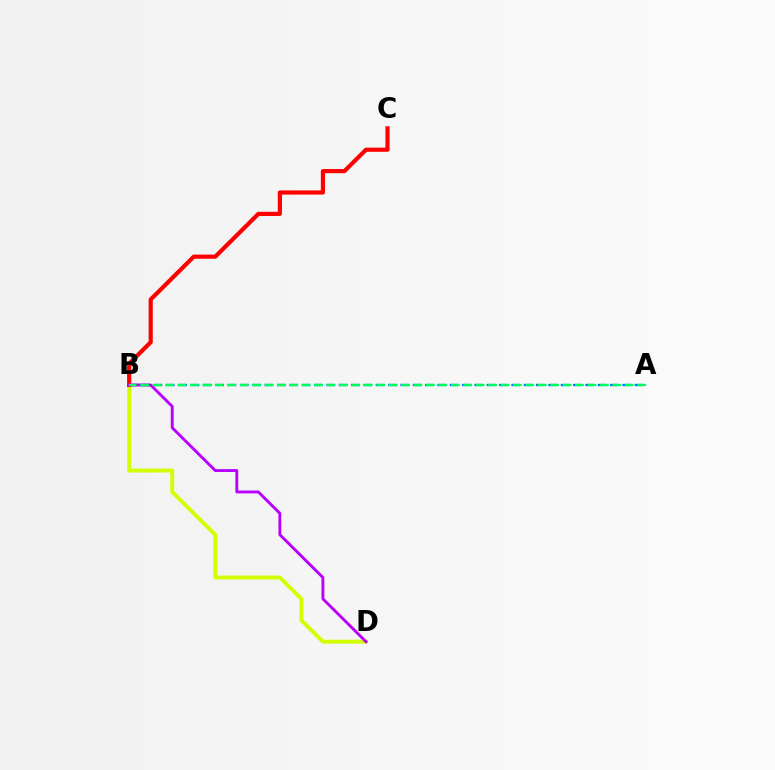{('B', 'D'): [{'color': '#d1ff00', 'line_style': 'solid', 'thickness': 2.81}, {'color': '#b900ff', 'line_style': 'solid', 'thickness': 2.07}], ('A', 'B'): [{'color': '#0074ff', 'line_style': 'dashed', 'thickness': 1.68}, {'color': '#00ff5c', 'line_style': 'dashed', 'thickness': 1.69}], ('B', 'C'): [{'color': '#ff0000', 'line_style': 'solid', 'thickness': 3.0}]}